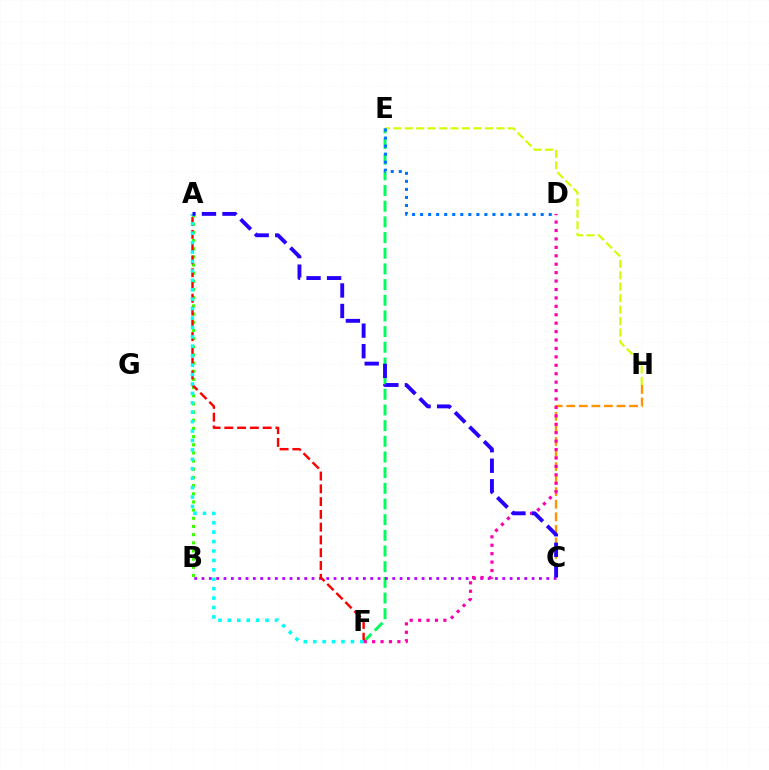{('E', 'H'): [{'color': '#d1ff00', 'line_style': 'dashed', 'thickness': 1.56}], ('C', 'H'): [{'color': '#ff9400', 'line_style': 'dashed', 'thickness': 1.71}], ('E', 'F'): [{'color': '#00ff5c', 'line_style': 'dashed', 'thickness': 2.13}], ('D', 'E'): [{'color': '#0074ff', 'line_style': 'dotted', 'thickness': 2.18}], ('A', 'B'): [{'color': '#3dff00', 'line_style': 'dotted', 'thickness': 2.22}], ('B', 'C'): [{'color': '#b900ff', 'line_style': 'dotted', 'thickness': 1.99}], ('A', 'F'): [{'color': '#ff0000', 'line_style': 'dashed', 'thickness': 1.74}, {'color': '#00fff6', 'line_style': 'dotted', 'thickness': 2.56}], ('D', 'F'): [{'color': '#ff00ac', 'line_style': 'dotted', 'thickness': 2.29}], ('A', 'C'): [{'color': '#2500ff', 'line_style': 'dashed', 'thickness': 2.79}]}